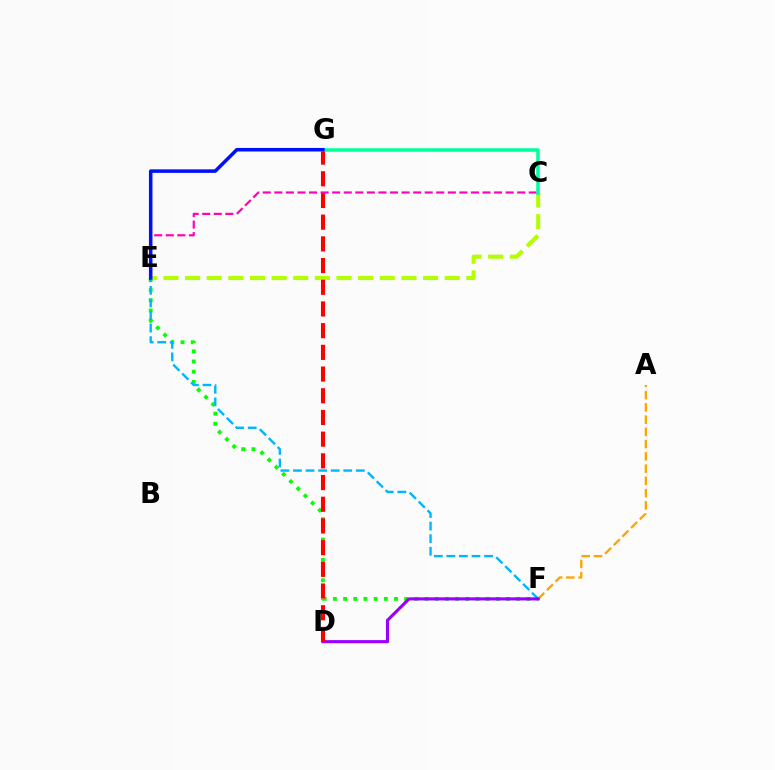{('A', 'F'): [{'color': '#ffa500', 'line_style': 'dashed', 'thickness': 1.66}], ('E', 'F'): [{'color': '#08ff00', 'line_style': 'dotted', 'thickness': 2.77}, {'color': '#00b5ff', 'line_style': 'dashed', 'thickness': 1.71}], ('C', 'E'): [{'color': '#b3ff00', 'line_style': 'dashed', 'thickness': 2.94}, {'color': '#ff00bd', 'line_style': 'dashed', 'thickness': 1.57}], ('D', 'F'): [{'color': '#9b00ff', 'line_style': 'solid', 'thickness': 2.25}], ('D', 'G'): [{'color': '#ff0000', 'line_style': 'dashed', 'thickness': 2.95}], ('C', 'G'): [{'color': '#00ff9d', 'line_style': 'solid', 'thickness': 2.54}], ('E', 'G'): [{'color': '#0010ff', 'line_style': 'solid', 'thickness': 2.54}]}